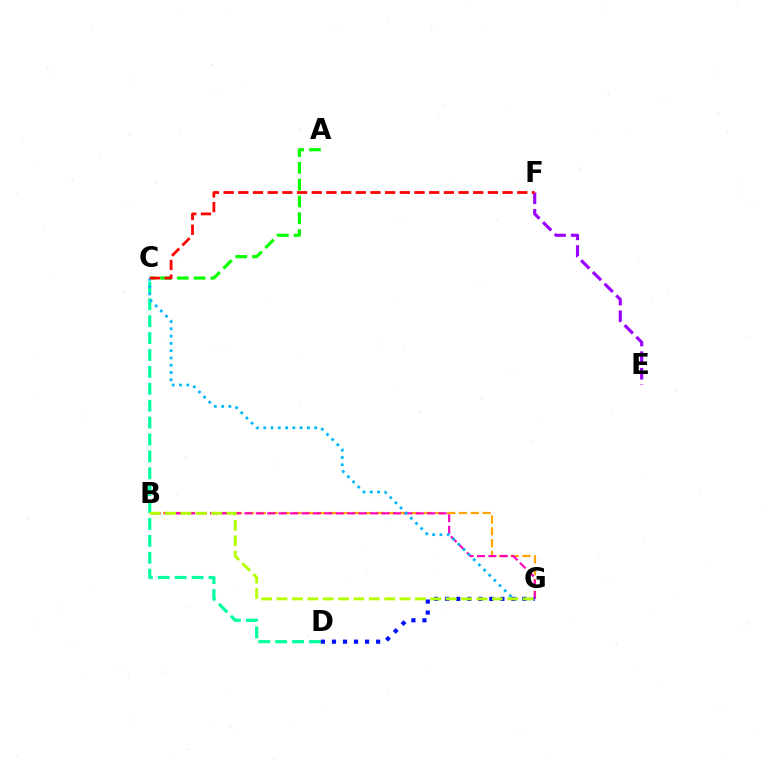{('A', 'C'): [{'color': '#08ff00', 'line_style': 'dashed', 'thickness': 2.28}], ('B', 'G'): [{'color': '#ffa500', 'line_style': 'dashed', 'thickness': 1.61}, {'color': '#ff00bd', 'line_style': 'dashed', 'thickness': 1.55}, {'color': '#b3ff00', 'line_style': 'dashed', 'thickness': 2.09}], ('E', 'F'): [{'color': '#9b00ff', 'line_style': 'dashed', 'thickness': 2.25}], ('C', 'D'): [{'color': '#00ff9d', 'line_style': 'dashed', 'thickness': 2.3}], ('C', 'G'): [{'color': '#00b5ff', 'line_style': 'dotted', 'thickness': 1.98}], ('D', 'G'): [{'color': '#0010ff', 'line_style': 'dotted', 'thickness': 3.0}], ('C', 'F'): [{'color': '#ff0000', 'line_style': 'dashed', 'thickness': 1.99}]}